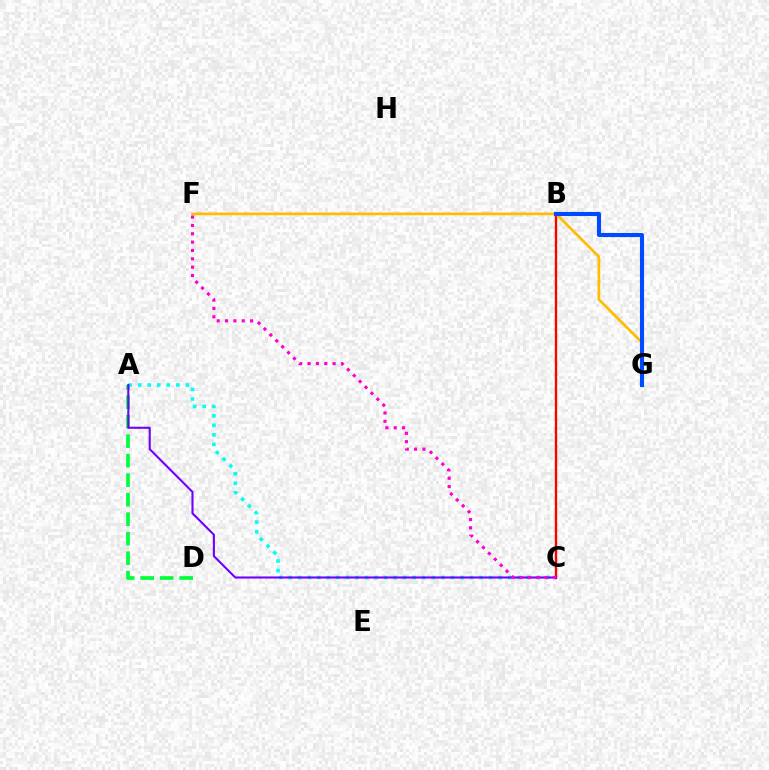{('B', 'C'): [{'color': '#84ff00', 'line_style': 'solid', 'thickness': 1.53}, {'color': '#ff0000', 'line_style': 'solid', 'thickness': 1.66}], ('A', 'D'): [{'color': '#00ff39', 'line_style': 'dashed', 'thickness': 2.65}], ('A', 'C'): [{'color': '#00fff6', 'line_style': 'dotted', 'thickness': 2.59}, {'color': '#7200ff', 'line_style': 'solid', 'thickness': 1.51}], ('F', 'G'): [{'color': '#ffbd00', 'line_style': 'solid', 'thickness': 1.94}], ('C', 'F'): [{'color': '#ff00cf', 'line_style': 'dotted', 'thickness': 2.27}], ('B', 'G'): [{'color': '#004bff', 'line_style': 'solid', 'thickness': 2.94}]}